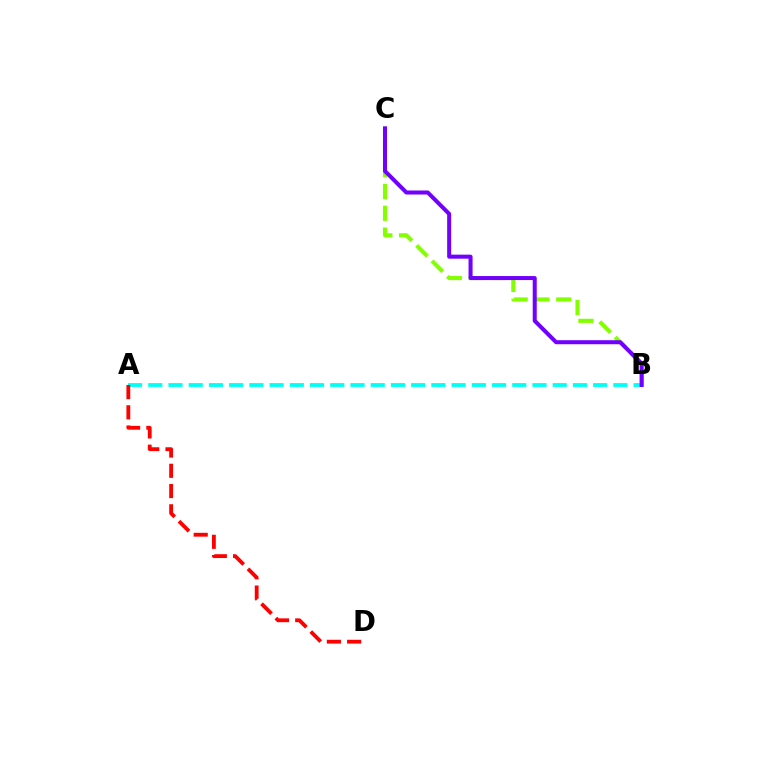{('B', 'C'): [{'color': '#84ff00', 'line_style': 'dashed', 'thickness': 2.96}, {'color': '#7200ff', 'line_style': 'solid', 'thickness': 2.9}], ('A', 'B'): [{'color': '#00fff6', 'line_style': 'dashed', 'thickness': 2.75}], ('A', 'D'): [{'color': '#ff0000', 'line_style': 'dashed', 'thickness': 2.75}]}